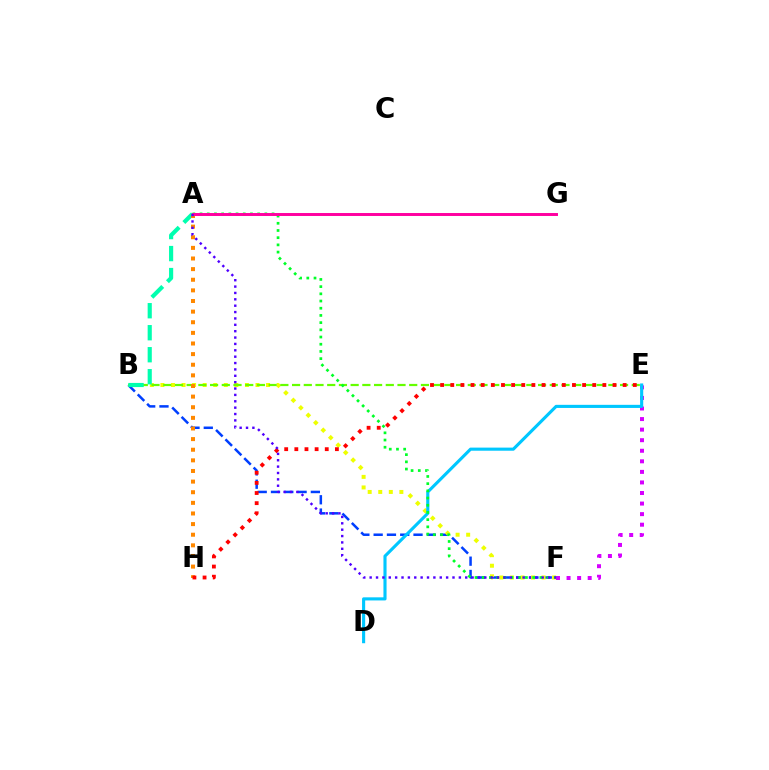{('B', 'F'): [{'color': '#003fff', 'line_style': 'dashed', 'thickness': 1.81}, {'color': '#eeff00', 'line_style': 'dotted', 'thickness': 2.87}], ('B', 'E'): [{'color': '#66ff00', 'line_style': 'dashed', 'thickness': 1.59}], ('A', 'B'): [{'color': '#00ffaf', 'line_style': 'dashed', 'thickness': 2.99}], ('E', 'F'): [{'color': '#d600ff', 'line_style': 'dotted', 'thickness': 2.87}], ('A', 'H'): [{'color': '#ff8800', 'line_style': 'dotted', 'thickness': 2.89}], ('D', 'E'): [{'color': '#00c7ff', 'line_style': 'solid', 'thickness': 2.24}], ('E', 'H'): [{'color': '#ff0000', 'line_style': 'dotted', 'thickness': 2.76}], ('A', 'F'): [{'color': '#00ff27', 'line_style': 'dotted', 'thickness': 1.96}, {'color': '#4f00ff', 'line_style': 'dotted', 'thickness': 1.73}], ('A', 'G'): [{'color': '#ff00a0', 'line_style': 'solid', 'thickness': 2.13}]}